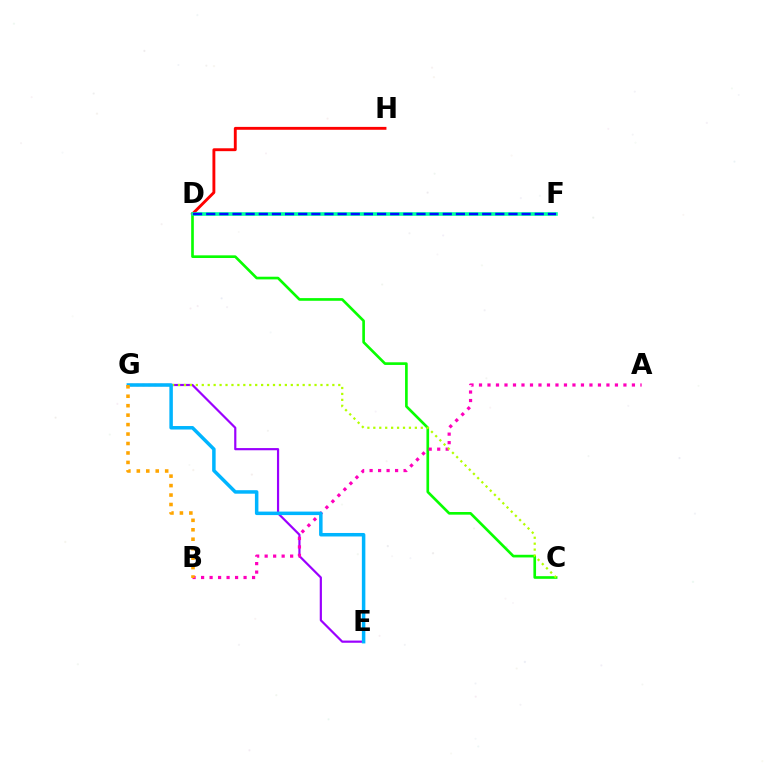{('C', 'D'): [{'color': '#08ff00', 'line_style': 'solid', 'thickness': 1.92}], ('E', 'G'): [{'color': '#9b00ff', 'line_style': 'solid', 'thickness': 1.58}, {'color': '#00b5ff', 'line_style': 'solid', 'thickness': 2.52}], ('A', 'B'): [{'color': '#ff00bd', 'line_style': 'dotted', 'thickness': 2.31}], ('D', 'H'): [{'color': '#ff0000', 'line_style': 'solid', 'thickness': 2.07}], ('C', 'G'): [{'color': '#b3ff00', 'line_style': 'dotted', 'thickness': 1.61}], ('D', 'F'): [{'color': '#00ff9d', 'line_style': 'solid', 'thickness': 2.59}, {'color': '#0010ff', 'line_style': 'dashed', 'thickness': 1.79}], ('B', 'G'): [{'color': '#ffa500', 'line_style': 'dotted', 'thickness': 2.57}]}